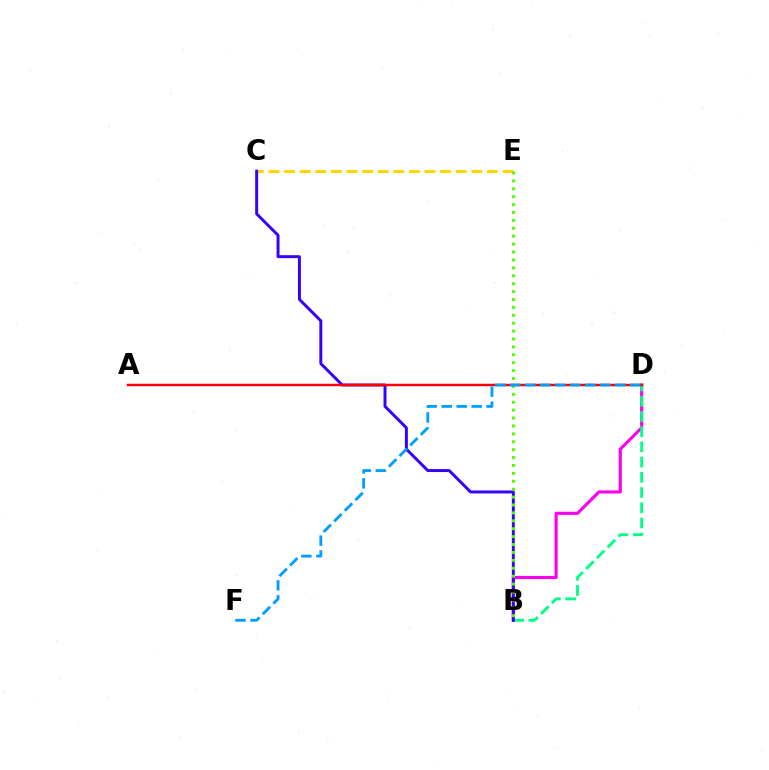{('C', 'E'): [{'color': '#ffd500', 'line_style': 'dashed', 'thickness': 2.12}], ('B', 'D'): [{'color': '#ff00ed', 'line_style': 'solid', 'thickness': 2.26}, {'color': '#00ff86', 'line_style': 'dashed', 'thickness': 2.07}], ('B', 'C'): [{'color': '#3700ff', 'line_style': 'solid', 'thickness': 2.13}], ('A', 'D'): [{'color': '#ff0000', 'line_style': 'solid', 'thickness': 1.77}], ('B', 'E'): [{'color': '#4fff00', 'line_style': 'dotted', 'thickness': 2.15}], ('D', 'F'): [{'color': '#009eff', 'line_style': 'dashed', 'thickness': 2.04}]}